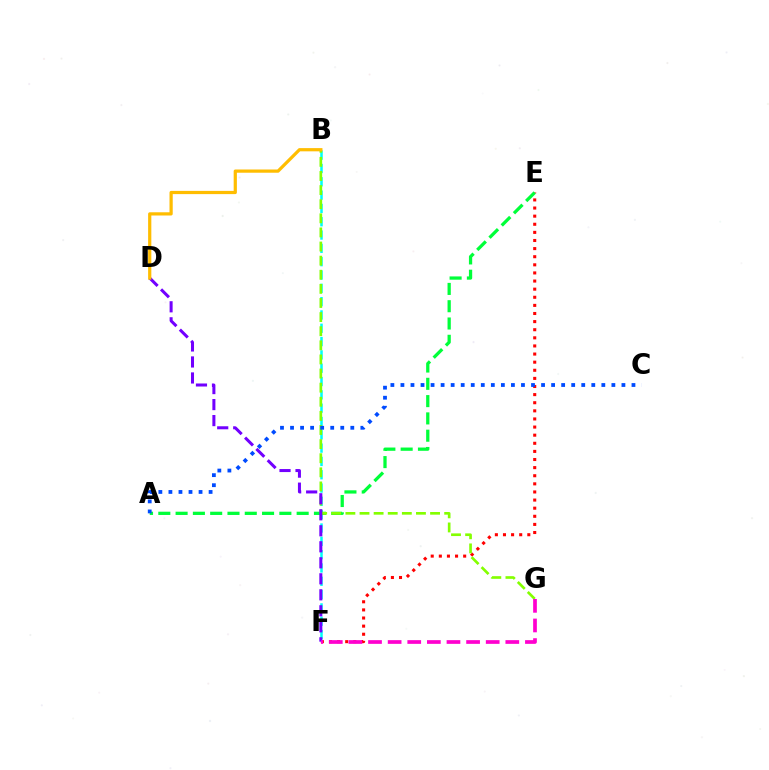{('B', 'F'): [{'color': '#00fff6', 'line_style': 'dashed', 'thickness': 1.81}], ('E', 'F'): [{'color': '#ff0000', 'line_style': 'dotted', 'thickness': 2.2}], ('A', 'E'): [{'color': '#00ff39', 'line_style': 'dashed', 'thickness': 2.35}], ('B', 'G'): [{'color': '#84ff00', 'line_style': 'dashed', 'thickness': 1.92}], ('D', 'F'): [{'color': '#7200ff', 'line_style': 'dashed', 'thickness': 2.17}], ('B', 'D'): [{'color': '#ffbd00', 'line_style': 'solid', 'thickness': 2.32}], ('F', 'G'): [{'color': '#ff00cf', 'line_style': 'dashed', 'thickness': 2.66}], ('A', 'C'): [{'color': '#004bff', 'line_style': 'dotted', 'thickness': 2.73}]}